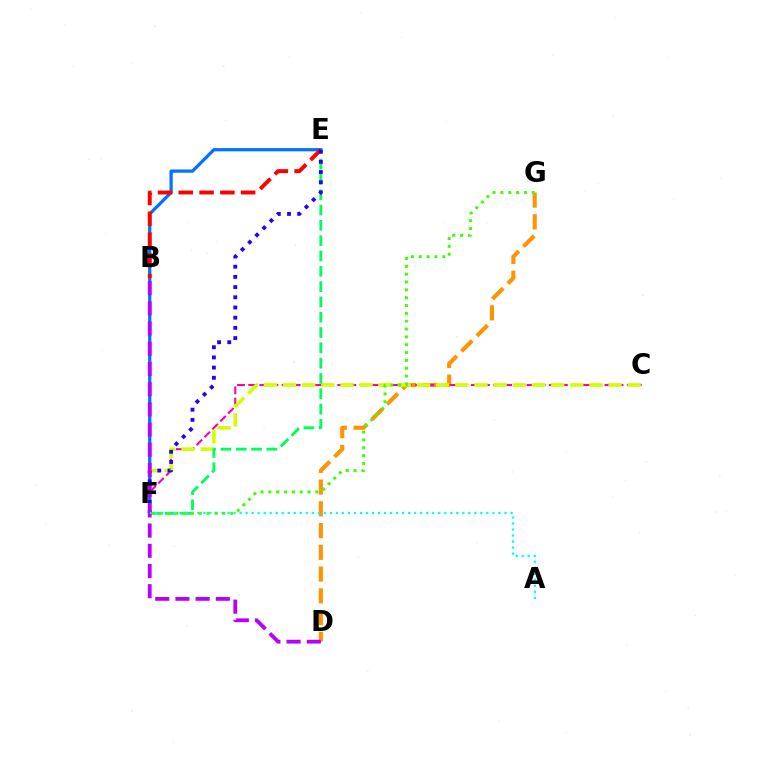{('D', 'G'): [{'color': '#ff9400', 'line_style': 'dashed', 'thickness': 2.95}], ('C', 'F'): [{'color': '#ff00ac', 'line_style': 'dashed', 'thickness': 1.51}, {'color': '#d1ff00', 'line_style': 'dashed', 'thickness': 2.6}], ('E', 'F'): [{'color': '#0074ff', 'line_style': 'solid', 'thickness': 2.34}, {'color': '#00ff5c', 'line_style': 'dashed', 'thickness': 2.08}, {'color': '#2500ff', 'line_style': 'dotted', 'thickness': 2.77}], ('B', 'E'): [{'color': '#ff0000', 'line_style': 'dashed', 'thickness': 2.82}], ('B', 'D'): [{'color': '#b900ff', 'line_style': 'dashed', 'thickness': 2.74}], ('A', 'F'): [{'color': '#00fff6', 'line_style': 'dotted', 'thickness': 1.64}], ('F', 'G'): [{'color': '#3dff00', 'line_style': 'dotted', 'thickness': 2.13}]}